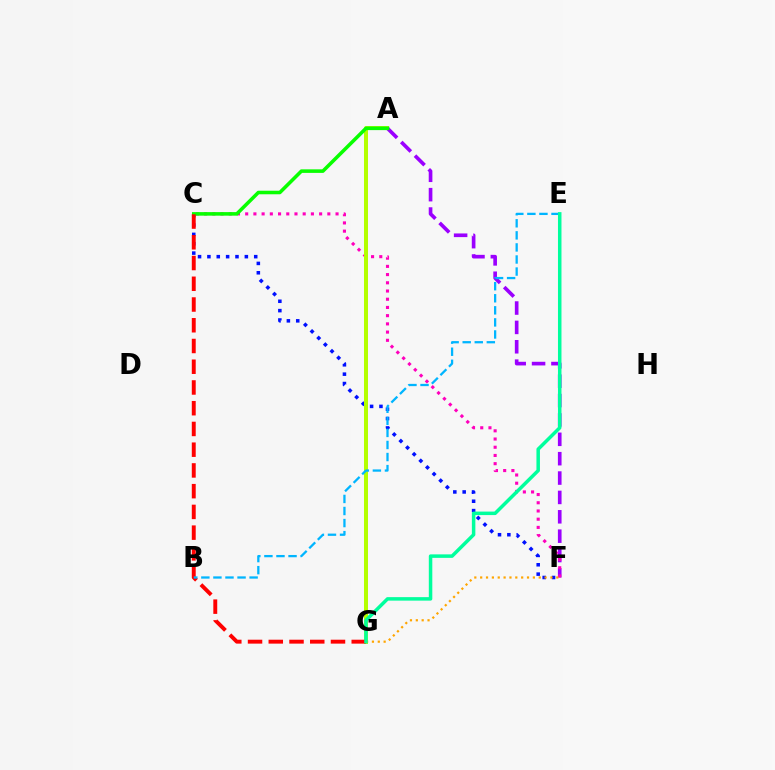{('A', 'F'): [{'color': '#9b00ff', 'line_style': 'dashed', 'thickness': 2.63}], ('C', 'F'): [{'color': '#0010ff', 'line_style': 'dotted', 'thickness': 2.54}, {'color': '#ff00bd', 'line_style': 'dotted', 'thickness': 2.23}], ('A', 'G'): [{'color': '#b3ff00', 'line_style': 'solid', 'thickness': 2.88}], ('A', 'C'): [{'color': '#08ff00', 'line_style': 'solid', 'thickness': 2.56}], ('C', 'G'): [{'color': '#ff0000', 'line_style': 'dashed', 'thickness': 2.82}], ('B', 'E'): [{'color': '#00b5ff', 'line_style': 'dashed', 'thickness': 1.64}], ('F', 'G'): [{'color': '#ffa500', 'line_style': 'dotted', 'thickness': 1.59}], ('E', 'G'): [{'color': '#00ff9d', 'line_style': 'solid', 'thickness': 2.52}]}